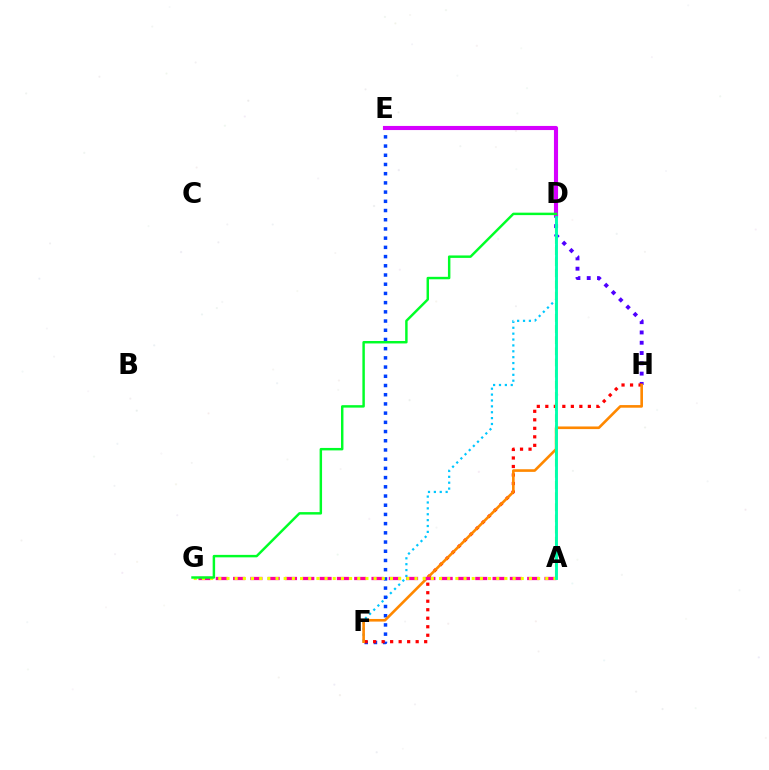{('D', 'F'): [{'color': '#00c7ff', 'line_style': 'dotted', 'thickness': 1.6}], ('D', 'H'): [{'color': '#4f00ff', 'line_style': 'dotted', 'thickness': 2.8}], ('E', 'F'): [{'color': '#003fff', 'line_style': 'dotted', 'thickness': 2.5}], ('F', 'H'): [{'color': '#ff0000', 'line_style': 'dotted', 'thickness': 2.31}, {'color': '#ff8800', 'line_style': 'solid', 'thickness': 1.89}], ('A', 'D'): [{'color': '#66ff00', 'line_style': 'dashed', 'thickness': 1.51}, {'color': '#00ffaf', 'line_style': 'solid', 'thickness': 2.07}], ('A', 'G'): [{'color': '#ff00a0', 'line_style': 'dashed', 'thickness': 2.35}, {'color': '#eeff00', 'line_style': 'dotted', 'thickness': 2.22}], ('D', 'E'): [{'color': '#d600ff', 'line_style': 'solid', 'thickness': 2.96}], ('D', 'G'): [{'color': '#00ff27', 'line_style': 'solid', 'thickness': 1.77}]}